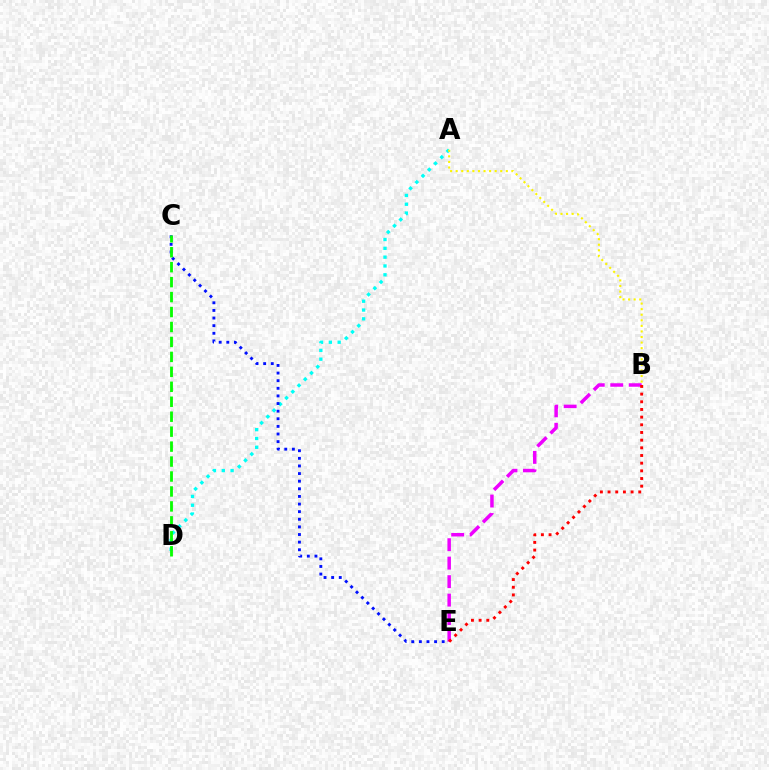{('A', 'D'): [{'color': '#00fff6', 'line_style': 'dotted', 'thickness': 2.4}], ('A', 'B'): [{'color': '#fcf500', 'line_style': 'dotted', 'thickness': 1.51}], ('C', 'E'): [{'color': '#0010ff', 'line_style': 'dotted', 'thickness': 2.07}], ('B', 'E'): [{'color': '#ee00ff', 'line_style': 'dashed', 'thickness': 2.51}, {'color': '#ff0000', 'line_style': 'dotted', 'thickness': 2.08}], ('C', 'D'): [{'color': '#08ff00', 'line_style': 'dashed', 'thickness': 2.03}]}